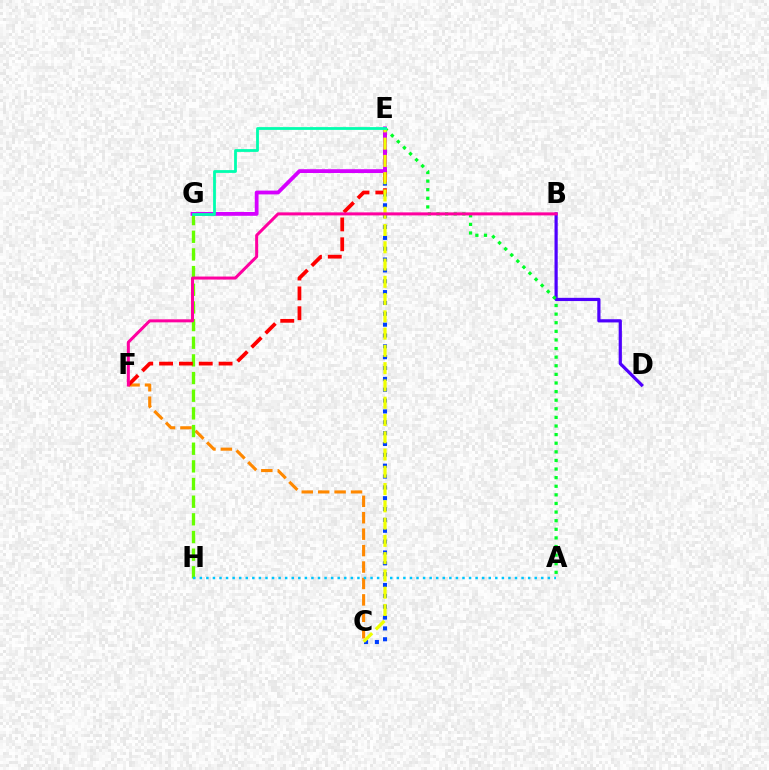{('C', 'E'): [{'color': '#003fff', 'line_style': 'dotted', 'thickness': 2.95}, {'color': '#eeff00', 'line_style': 'dashed', 'thickness': 2.35}], ('C', 'F'): [{'color': '#ff8800', 'line_style': 'dashed', 'thickness': 2.23}], ('B', 'D'): [{'color': '#4f00ff', 'line_style': 'solid', 'thickness': 2.31}], ('G', 'H'): [{'color': '#66ff00', 'line_style': 'dashed', 'thickness': 2.4}], ('A', 'H'): [{'color': '#00c7ff', 'line_style': 'dotted', 'thickness': 1.78}], ('E', 'F'): [{'color': '#ff0000', 'line_style': 'dashed', 'thickness': 2.69}], ('E', 'G'): [{'color': '#d600ff', 'line_style': 'solid', 'thickness': 2.74}, {'color': '#00ffaf', 'line_style': 'solid', 'thickness': 2.01}], ('A', 'E'): [{'color': '#00ff27', 'line_style': 'dotted', 'thickness': 2.34}], ('B', 'F'): [{'color': '#ff00a0', 'line_style': 'solid', 'thickness': 2.18}]}